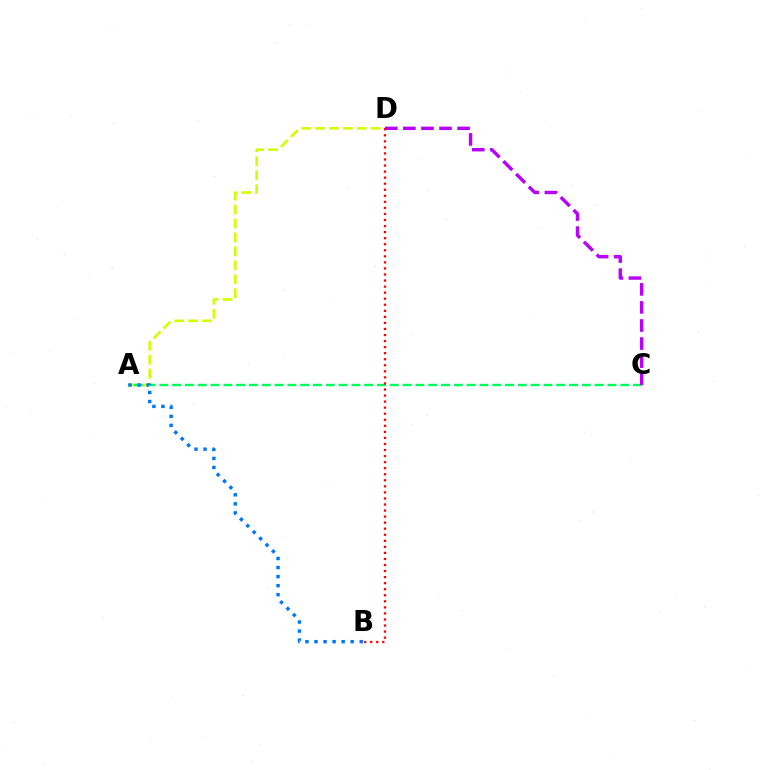{('A', 'D'): [{'color': '#d1ff00', 'line_style': 'dashed', 'thickness': 1.89}], ('A', 'C'): [{'color': '#00ff5c', 'line_style': 'dashed', 'thickness': 1.74}], ('C', 'D'): [{'color': '#b900ff', 'line_style': 'dashed', 'thickness': 2.45}], ('B', 'D'): [{'color': '#ff0000', 'line_style': 'dotted', 'thickness': 1.64}], ('A', 'B'): [{'color': '#0074ff', 'line_style': 'dotted', 'thickness': 2.46}]}